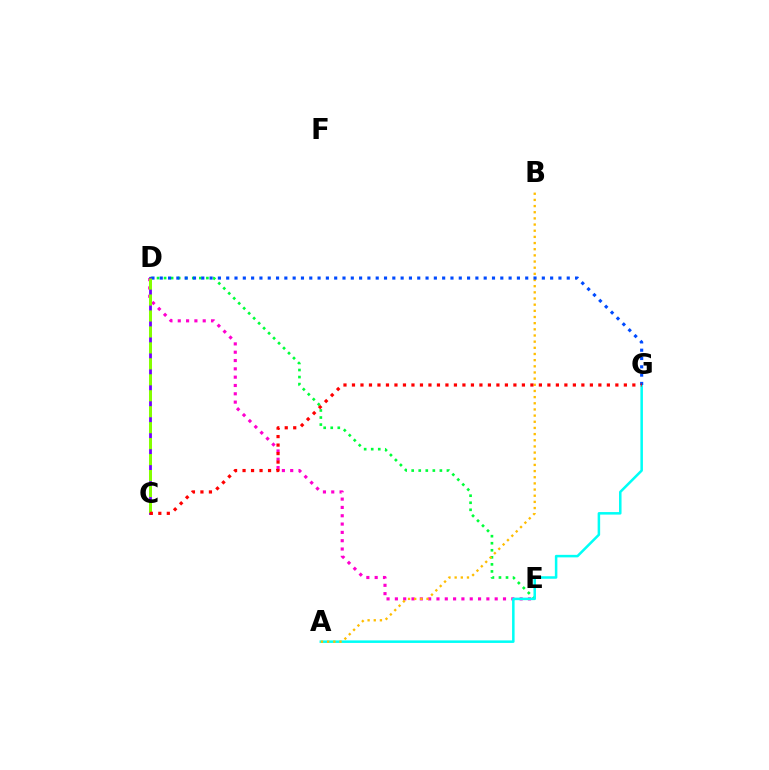{('D', 'E'): [{'color': '#00ff39', 'line_style': 'dotted', 'thickness': 1.91}, {'color': '#ff00cf', 'line_style': 'dotted', 'thickness': 2.26}], ('A', 'G'): [{'color': '#00fff6', 'line_style': 'solid', 'thickness': 1.82}], ('A', 'B'): [{'color': '#ffbd00', 'line_style': 'dotted', 'thickness': 1.67}], ('C', 'D'): [{'color': '#7200ff', 'line_style': 'solid', 'thickness': 2.01}, {'color': '#84ff00', 'line_style': 'dashed', 'thickness': 2.17}], ('D', 'G'): [{'color': '#004bff', 'line_style': 'dotted', 'thickness': 2.26}], ('C', 'G'): [{'color': '#ff0000', 'line_style': 'dotted', 'thickness': 2.31}]}